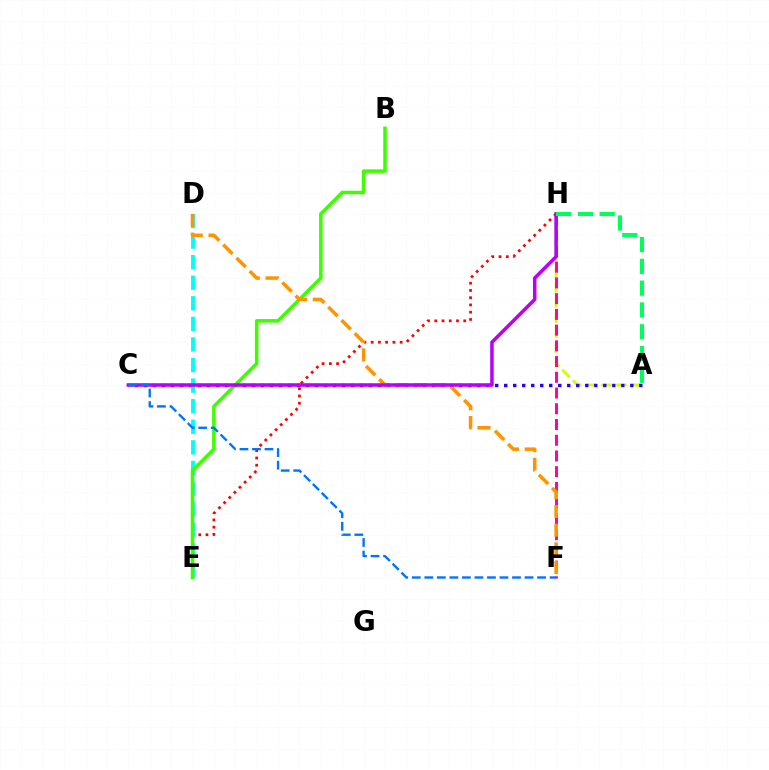{('A', 'H'): [{'color': '#d1ff00', 'line_style': 'dashed', 'thickness': 2.04}, {'color': '#00ff5c', 'line_style': 'dashed', 'thickness': 2.96}], ('E', 'H'): [{'color': '#ff0000', 'line_style': 'dotted', 'thickness': 1.97}], ('A', 'C'): [{'color': '#2500ff', 'line_style': 'dotted', 'thickness': 2.45}], ('F', 'H'): [{'color': '#ff00ac', 'line_style': 'dashed', 'thickness': 2.14}], ('D', 'E'): [{'color': '#00fff6', 'line_style': 'dashed', 'thickness': 2.8}], ('B', 'E'): [{'color': '#3dff00', 'line_style': 'solid', 'thickness': 2.54}], ('D', 'F'): [{'color': '#ff9400', 'line_style': 'dashed', 'thickness': 2.54}], ('C', 'H'): [{'color': '#b900ff', 'line_style': 'solid', 'thickness': 2.53}], ('C', 'F'): [{'color': '#0074ff', 'line_style': 'dashed', 'thickness': 1.7}]}